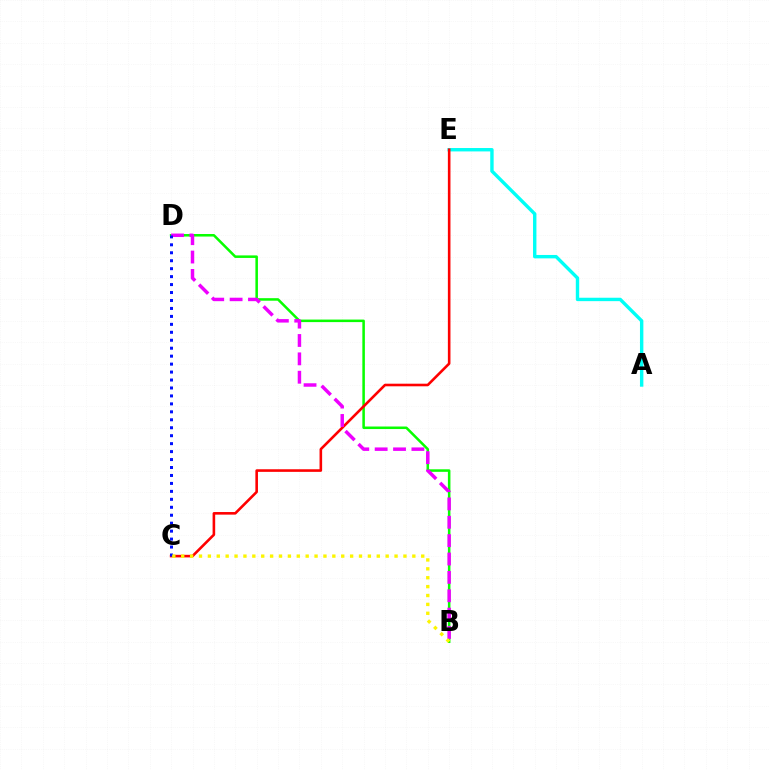{('B', 'D'): [{'color': '#08ff00', 'line_style': 'solid', 'thickness': 1.83}, {'color': '#ee00ff', 'line_style': 'dashed', 'thickness': 2.5}], ('A', 'E'): [{'color': '#00fff6', 'line_style': 'solid', 'thickness': 2.45}], ('C', 'E'): [{'color': '#ff0000', 'line_style': 'solid', 'thickness': 1.87}], ('C', 'D'): [{'color': '#0010ff', 'line_style': 'dotted', 'thickness': 2.16}], ('B', 'C'): [{'color': '#fcf500', 'line_style': 'dotted', 'thickness': 2.42}]}